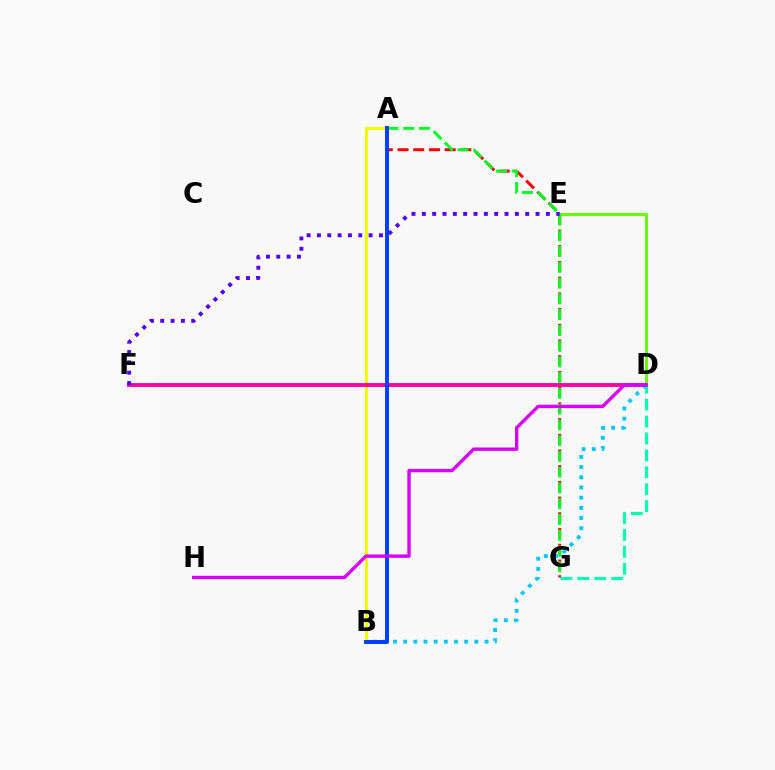{('A', 'B'): [{'color': '#ff8800', 'line_style': 'dashed', 'thickness': 1.9}, {'color': '#eeff00', 'line_style': 'solid', 'thickness': 2.17}, {'color': '#003fff', 'line_style': 'solid', 'thickness': 2.86}], ('A', 'G'): [{'color': '#ff0000', 'line_style': 'dashed', 'thickness': 2.13}, {'color': '#00ff27', 'line_style': 'dashed', 'thickness': 2.14}], ('D', 'E'): [{'color': '#66ff00', 'line_style': 'solid', 'thickness': 2.13}], ('D', 'G'): [{'color': '#00ffaf', 'line_style': 'dashed', 'thickness': 2.3}], ('D', 'F'): [{'color': '#ff00a0', 'line_style': 'solid', 'thickness': 2.76}], ('E', 'F'): [{'color': '#4f00ff', 'line_style': 'dotted', 'thickness': 2.81}], ('B', 'D'): [{'color': '#00c7ff', 'line_style': 'dotted', 'thickness': 2.76}], ('D', 'H'): [{'color': '#d600ff', 'line_style': 'solid', 'thickness': 2.43}]}